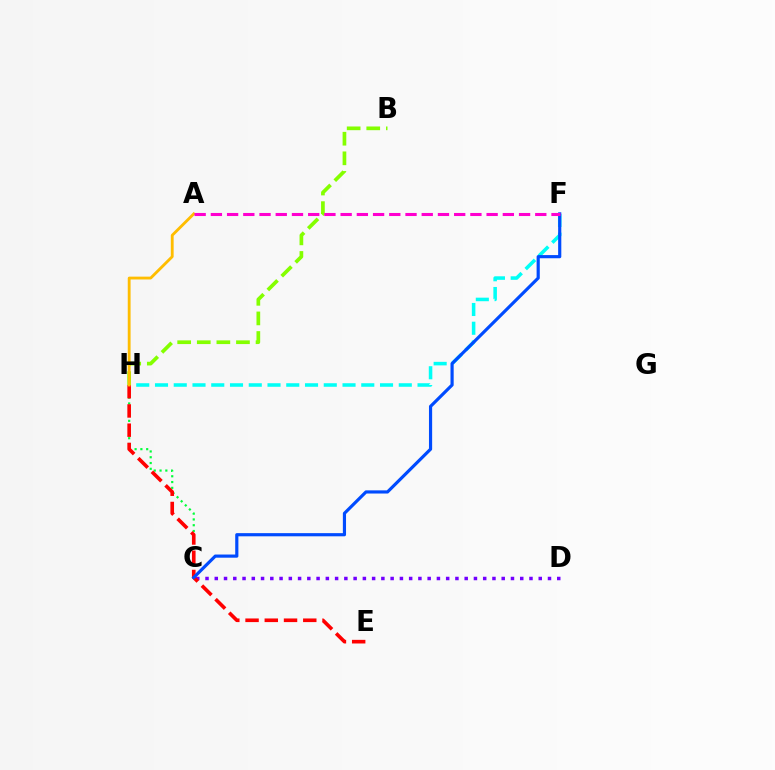{('C', 'D'): [{'color': '#7200ff', 'line_style': 'dotted', 'thickness': 2.51}], ('C', 'H'): [{'color': '#00ff39', 'line_style': 'dotted', 'thickness': 1.57}], ('F', 'H'): [{'color': '#00fff6', 'line_style': 'dashed', 'thickness': 2.55}], ('E', 'H'): [{'color': '#ff0000', 'line_style': 'dashed', 'thickness': 2.61}], ('C', 'F'): [{'color': '#004bff', 'line_style': 'solid', 'thickness': 2.28}], ('B', 'H'): [{'color': '#84ff00', 'line_style': 'dashed', 'thickness': 2.66}], ('A', 'H'): [{'color': '#ffbd00', 'line_style': 'solid', 'thickness': 2.04}], ('A', 'F'): [{'color': '#ff00cf', 'line_style': 'dashed', 'thickness': 2.2}]}